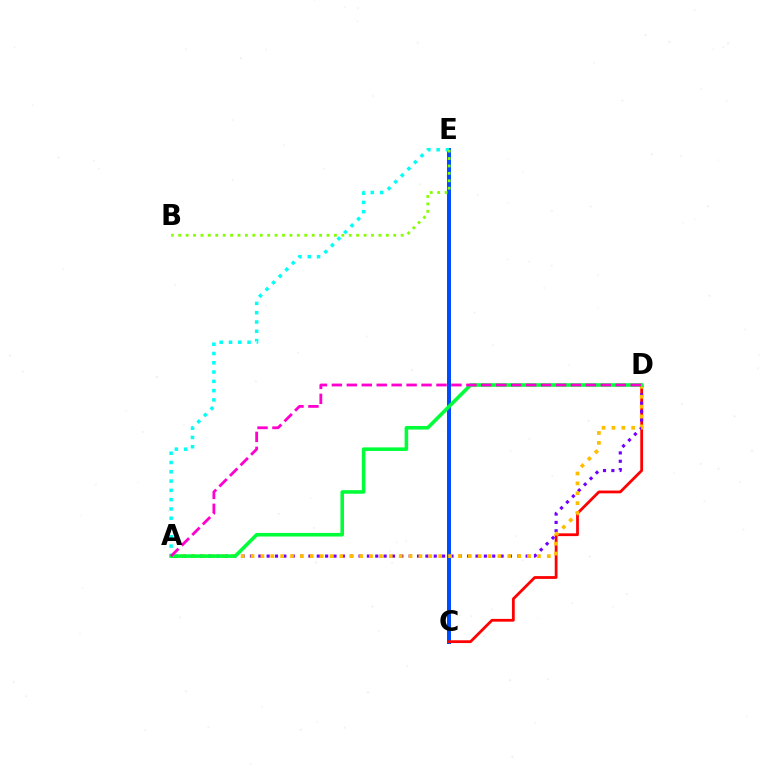{('C', 'E'): [{'color': '#004bff', 'line_style': 'solid', 'thickness': 2.86}], ('A', 'E'): [{'color': '#00fff6', 'line_style': 'dotted', 'thickness': 2.52}], ('C', 'D'): [{'color': '#ff0000', 'line_style': 'solid', 'thickness': 2.0}], ('A', 'D'): [{'color': '#7200ff', 'line_style': 'dotted', 'thickness': 2.27}, {'color': '#ffbd00', 'line_style': 'dotted', 'thickness': 2.68}, {'color': '#00ff39', 'line_style': 'solid', 'thickness': 2.58}, {'color': '#ff00cf', 'line_style': 'dashed', 'thickness': 2.03}], ('B', 'E'): [{'color': '#84ff00', 'line_style': 'dotted', 'thickness': 2.01}]}